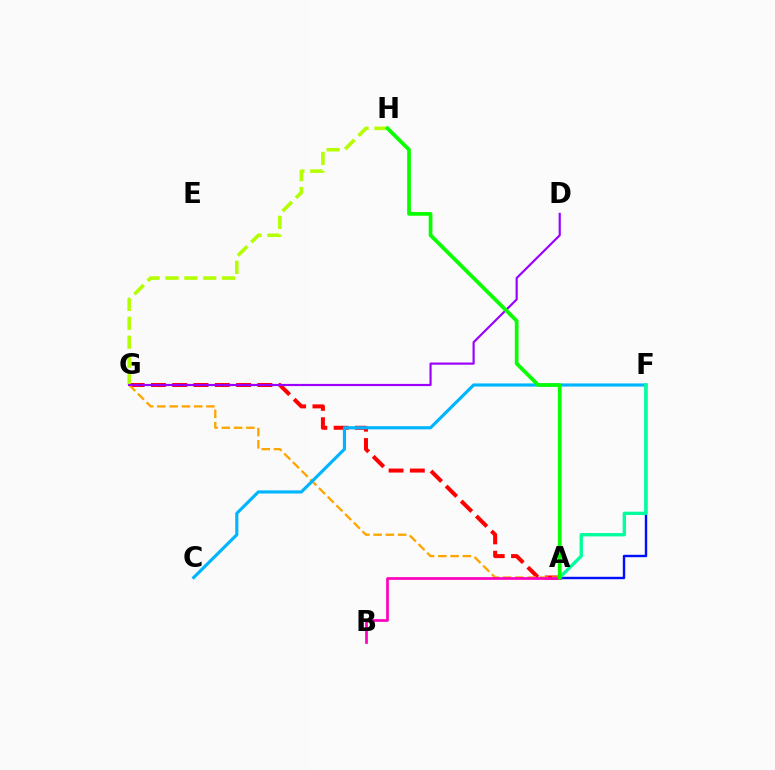{('A', 'G'): [{'color': '#ff0000', 'line_style': 'dashed', 'thickness': 2.89}, {'color': '#ffa500', 'line_style': 'dashed', 'thickness': 1.67}], ('G', 'H'): [{'color': '#b3ff00', 'line_style': 'dashed', 'thickness': 2.56}], ('A', 'F'): [{'color': '#0010ff', 'line_style': 'solid', 'thickness': 1.74}, {'color': '#00ff9d', 'line_style': 'solid', 'thickness': 2.41}], ('C', 'F'): [{'color': '#00b5ff', 'line_style': 'solid', 'thickness': 2.27}], ('D', 'G'): [{'color': '#9b00ff', 'line_style': 'solid', 'thickness': 1.56}], ('A', 'B'): [{'color': '#ff00bd', 'line_style': 'solid', 'thickness': 1.94}], ('A', 'H'): [{'color': '#08ff00', 'line_style': 'solid', 'thickness': 2.68}]}